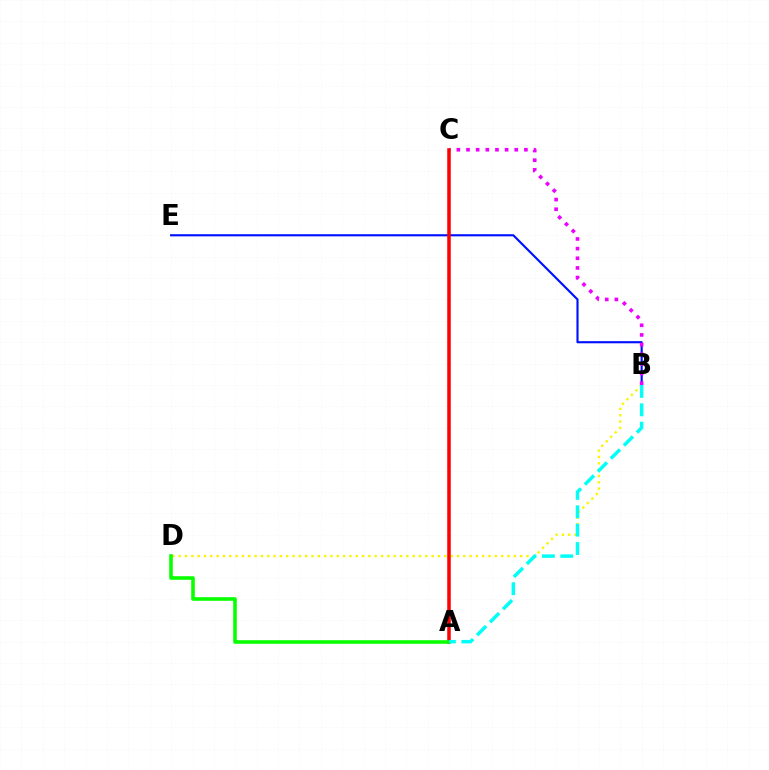{('B', 'E'): [{'color': '#0010ff', 'line_style': 'solid', 'thickness': 1.54}], ('B', 'D'): [{'color': '#fcf500', 'line_style': 'dotted', 'thickness': 1.72}], ('B', 'C'): [{'color': '#ee00ff', 'line_style': 'dotted', 'thickness': 2.62}], ('A', 'C'): [{'color': '#ff0000', 'line_style': 'solid', 'thickness': 2.53}], ('A', 'D'): [{'color': '#08ff00', 'line_style': 'solid', 'thickness': 2.59}], ('A', 'B'): [{'color': '#00fff6', 'line_style': 'dashed', 'thickness': 2.5}]}